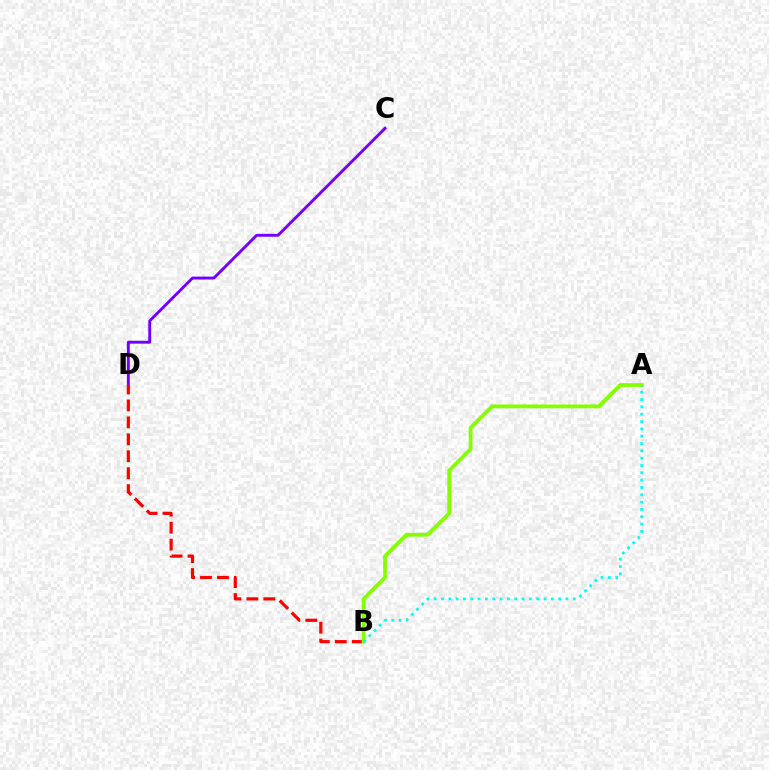{('C', 'D'): [{'color': '#7200ff', 'line_style': 'solid', 'thickness': 2.09}], ('B', 'D'): [{'color': '#ff0000', 'line_style': 'dashed', 'thickness': 2.3}], ('A', 'B'): [{'color': '#84ff00', 'line_style': 'solid', 'thickness': 2.73}, {'color': '#00fff6', 'line_style': 'dotted', 'thickness': 1.99}]}